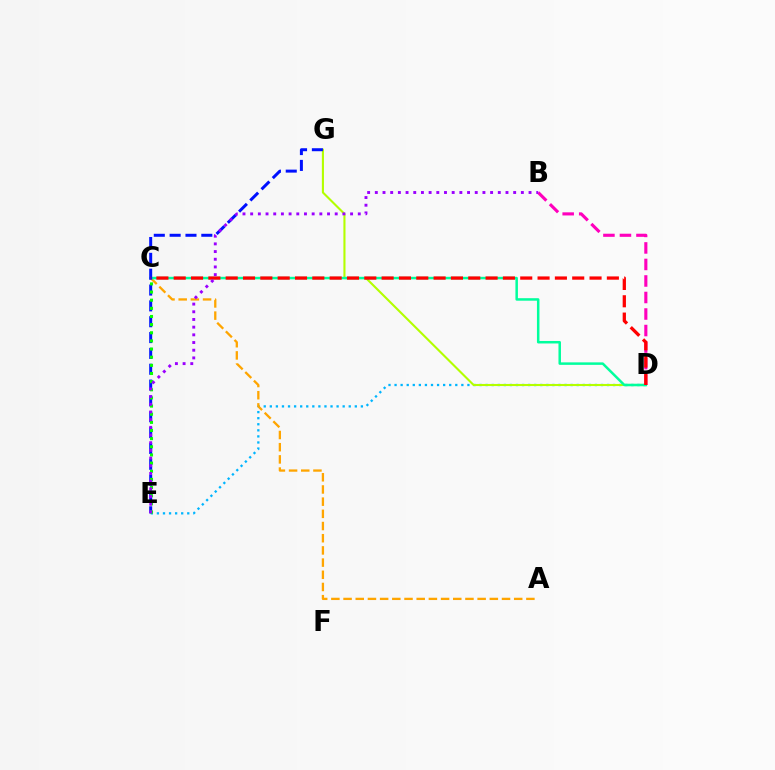{('D', 'E'): [{'color': '#00b5ff', 'line_style': 'dotted', 'thickness': 1.65}], ('D', 'G'): [{'color': '#b3ff00', 'line_style': 'solid', 'thickness': 1.51}], ('A', 'C'): [{'color': '#ffa500', 'line_style': 'dashed', 'thickness': 1.66}], ('C', 'D'): [{'color': '#00ff9d', 'line_style': 'solid', 'thickness': 1.8}, {'color': '#ff0000', 'line_style': 'dashed', 'thickness': 2.35}], ('E', 'G'): [{'color': '#0010ff', 'line_style': 'dashed', 'thickness': 2.15}], ('C', 'E'): [{'color': '#08ff00', 'line_style': 'dotted', 'thickness': 2.21}], ('B', 'D'): [{'color': '#ff00bd', 'line_style': 'dashed', 'thickness': 2.24}], ('B', 'E'): [{'color': '#9b00ff', 'line_style': 'dotted', 'thickness': 2.09}]}